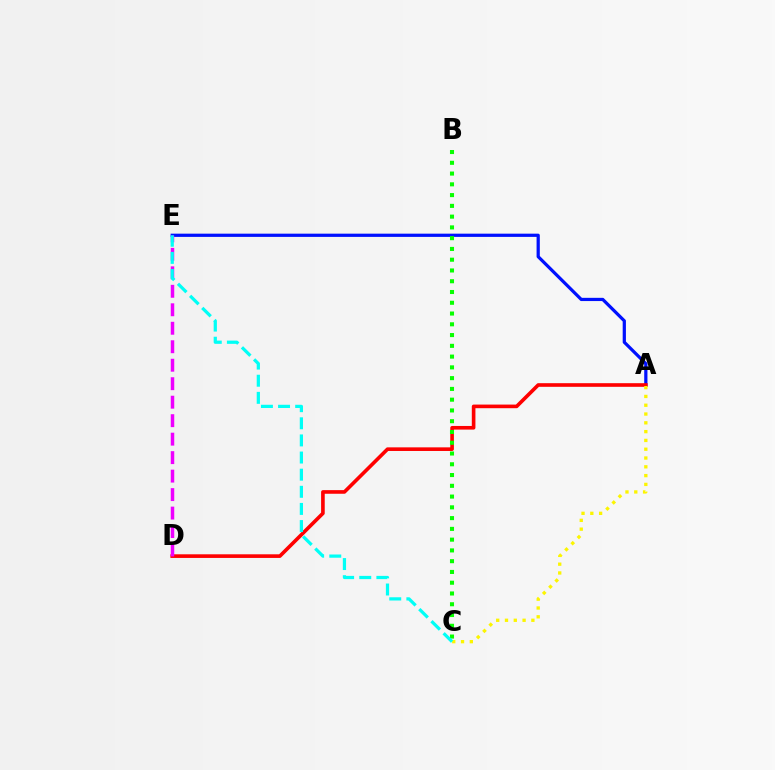{('A', 'E'): [{'color': '#0010ff', 'line_style': 'solid', 'thickness': 2.32}], ('A', 'D'): [{'color': '#ff0000', 'line_style': 'solid', 'thickness': 2.61}], ('D', 'E'): [{'color': '#ee00ff', 'line_style': 'dashed', 'thickness': 2.51}], ('B', 'C'): [{'color': '#08ff00', 'line_style': 'dotted', 'thickness': 2.93}], ('A', 'C'): [{'color': '#fcf500', 'line_style': 'dotted', 'thickness': 2.39}], ('C', 'E'): [{'color': '#00fff6', 'line_style': 'dashed', 'thickness': 2.33}]}